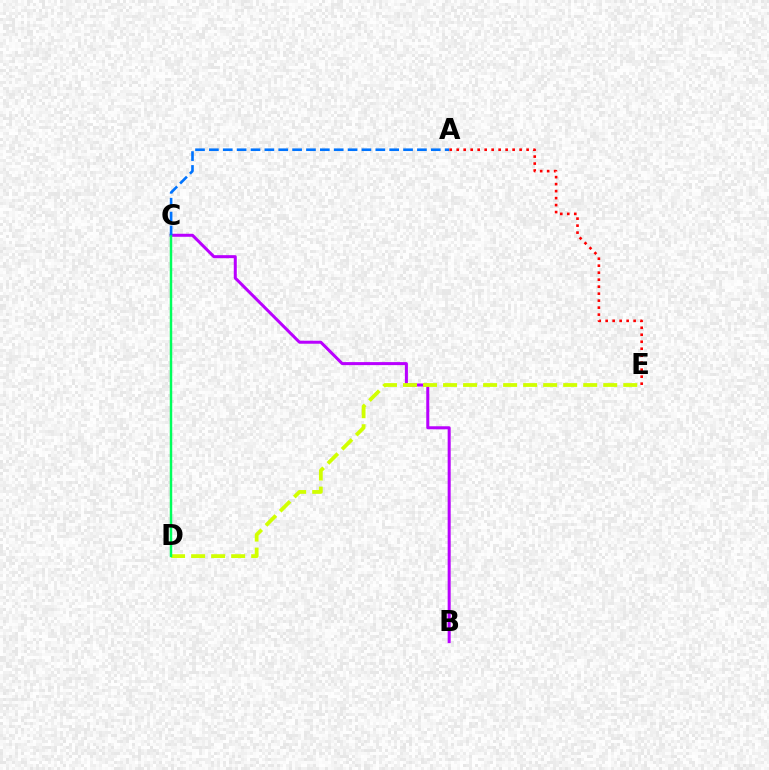{('B', 'C'): [{'color': '#b900ff', 'line_style': 'solid', 'thickness': 2.17}], ('D', 'E'): [{'color': '#d1ff00', 'line_style': 'dashed', 'thickness': 2.72}], ('C', 'D'): [{'color': '#00ff5c', 'line_style': 'solid', 'thickness': 1.78}], ('A', 'C'): [{'color': '#0074ff', 'line_style': 'dashed', 'thickness': 1.88}], ('A', 'E'): [{'color': '#ff0000', 'line_style': 'dotted', 'thickness': 1.9}]}